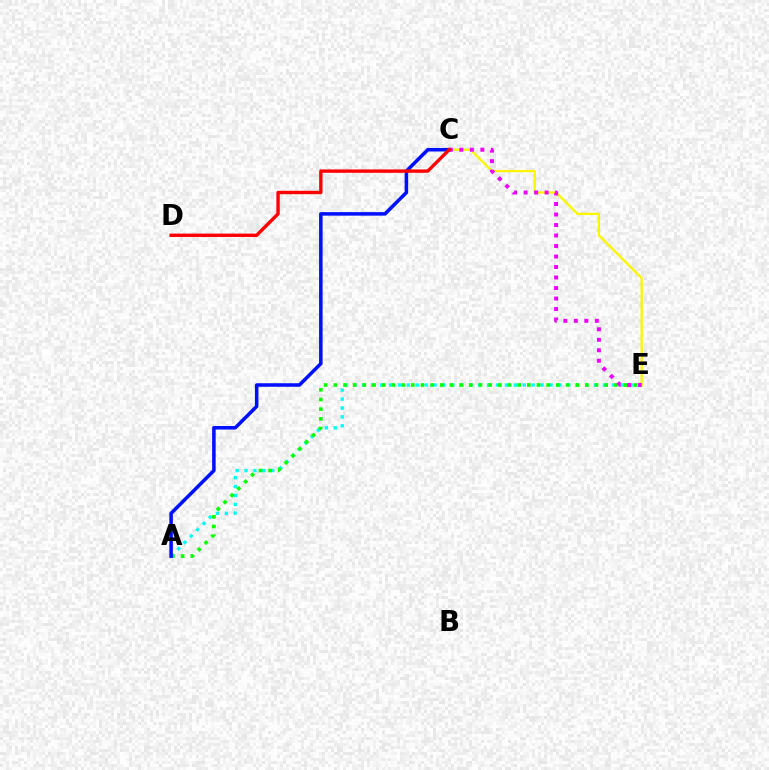{('A', 'E'): [{'color': '#00fff6', 'line_style': 'dotted', 'thickness': 2.42}, {'color': '#08ff00', 'line_style': 'dotted', 'thickness': 2.63}], ('A', 'C'): [{'color': '#0010ff', 'line_style': 'solid', 'thickness': 2.54}], ('C', 'E'): [{'color': '#fcf500', 'line_style': 'solid', 'thickness': 1.67}, {'color': '#ee00ff', 'line_style': 'dotted', 'thickness': 2.85}], ('C', 'D'): [{'color': '#ff0000', 'line_style': 'solid', 'thickness': 2.42}]}